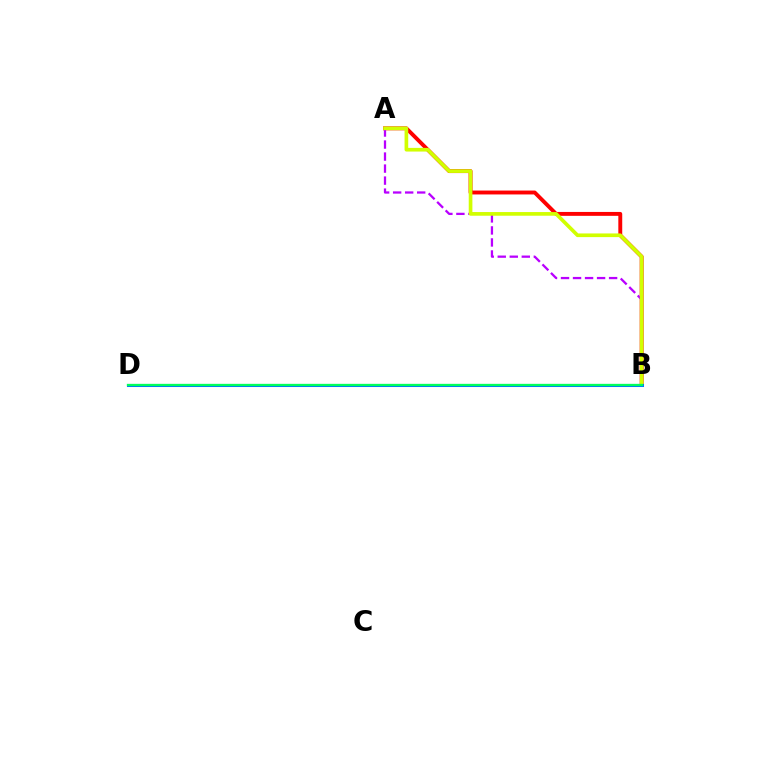{('A', 'B'): [{'color': '#ff0000', 'line_style': 'solid', 'thickness': 2.8}, {'color': '#b900ff', 'line_style': 'dashed', 'thickness': 1.63}, {'color': '#d1ff00', 'line_style': 'solid', 'thickness': 2.64}], ('B', 'D'): [{'color': '#0074ff', 'line_style': 'solid', 'thickness': 2.19}, {'color': '#00ff5c', 'line_style': 'solid', 'thickness': 1.64}]}